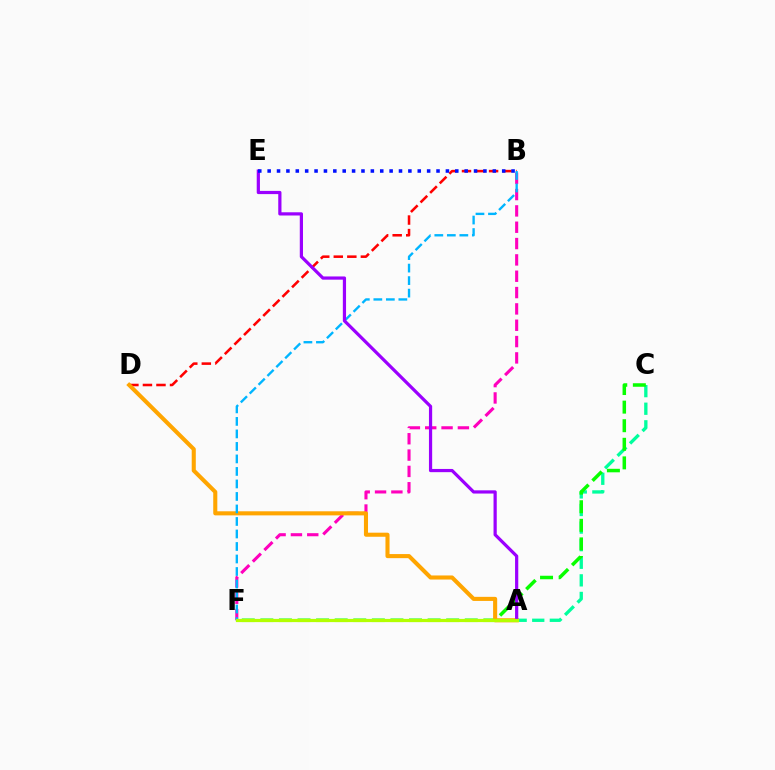{('B', 'F'): [{'color': '#ff00bd', 'line_style': 'dashed', 'thickness': 2.22}, {'color': '#00b5ff', 'line_style': 'dashed', 'thickness': 1.7}], ('A', 'C'): [{'color': '#00ff9d', 'line_style': 'dashed', 'thickness': 2.39}], ('C', 'F'): [{'color': '#08ff00', 'line_style': 'dashed', 'thickness': 2.52}], ('B', 'D'): [{'color': '#ff0000', 'line_style': 'dashed', 'thickness': 1.84}], ('A', 'D'): [{'color': '#ffa500', 'line_style': 'solid', 'thickness': 2.94}], ('A', 'E'): [{'color': '#9b00ff', 'line_style': 'solid', 'thickness': 2.31}], ('A', 'F'): [{'color': '#b3ff00', 'line_style': 'solid', 'thickness': 2.31}], ('B', 'E'): [{'color': '#0010ff', 'line_style': 'dotted', 'thickness': 2.55}]}